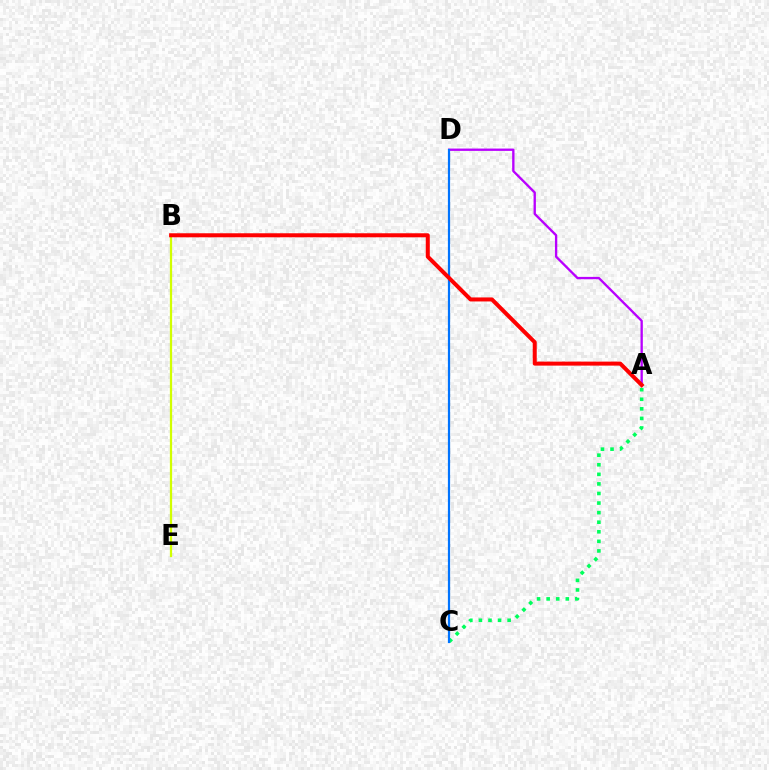{('B', 'E'): [{'color': '#d1ff00', 'line_style': 'solid', 'thickness': 1.62}], ('A', 'D'): [{'color': '#b900ff', 'line_style': 'solid', 'thickness': 1.68}], ('A', 'C'): [{'color': '#00ff5c', 'line_style': 'dotted', 'thickness': 2.6}], ('C', 'D'): [{'color': '#0074ff', 'line_style': 'solid', 'thickness': 1.59}], ('A', 'B'): [{'color': '#ff0000', 'line_style': 'solid', 'thickness': 2.89}]}